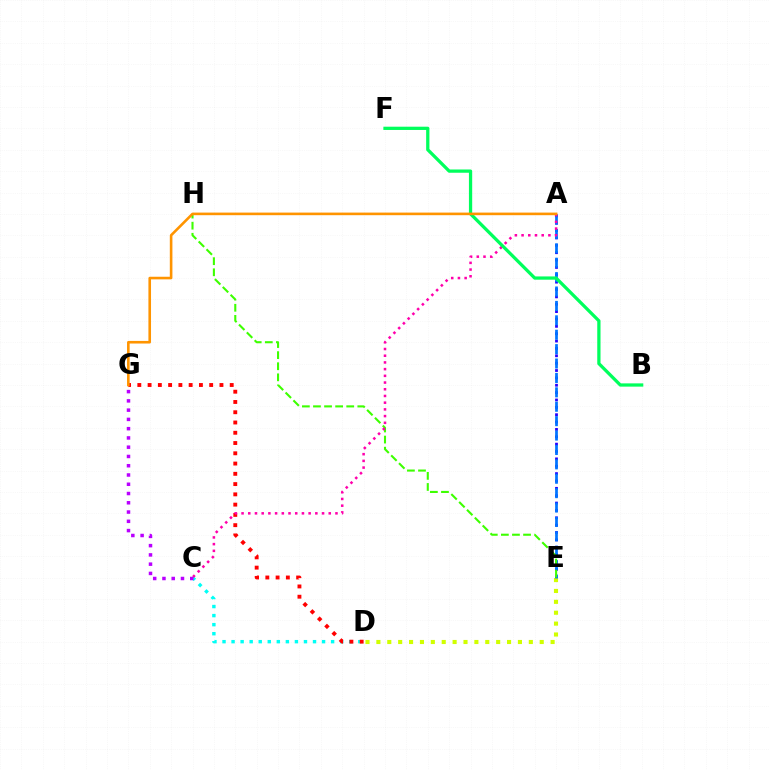{('A', 'E'): [{'color': '#2500ff', 'line_style': 'dotted', 'thickness': 2.0}, {'color': '#0074ff', 'line_style': 'dashed', 'thickness': 1.96}], ('D', 'E'): [{'color': '#d1ff00', 'line_style': 'dotted', 'thickness': 2.96}], ('C', 'D'): [{'color': '#00fff6', 'line_style': 'dotted', 'thickness': 2.46}], ('D', 'G'): [{'color': '#ff0000', 'line_style': 'dotted', 'thickness': 2.79}], ('E', 'H'): [{'color': '#3dff00', 'line_style': 'dashed', 'thickness': 1.51}], ('A', 'C'): [{'color': '#ff00ac', 'line_style': 'dotted', 'thickness': 1.82}], ('B', 'F'): [{'color': '#00ff5c', 'line_style': 'solid', 'thickness': 2.35}], ('C', 'G'): [{'color': '#b900ff', 'line_style': 'dotted', 'thickness': 2.52}], ('A', 'G'): [{'color': '#ff9400', 'line_style': 'solid', 'thickness': 1.88}]}